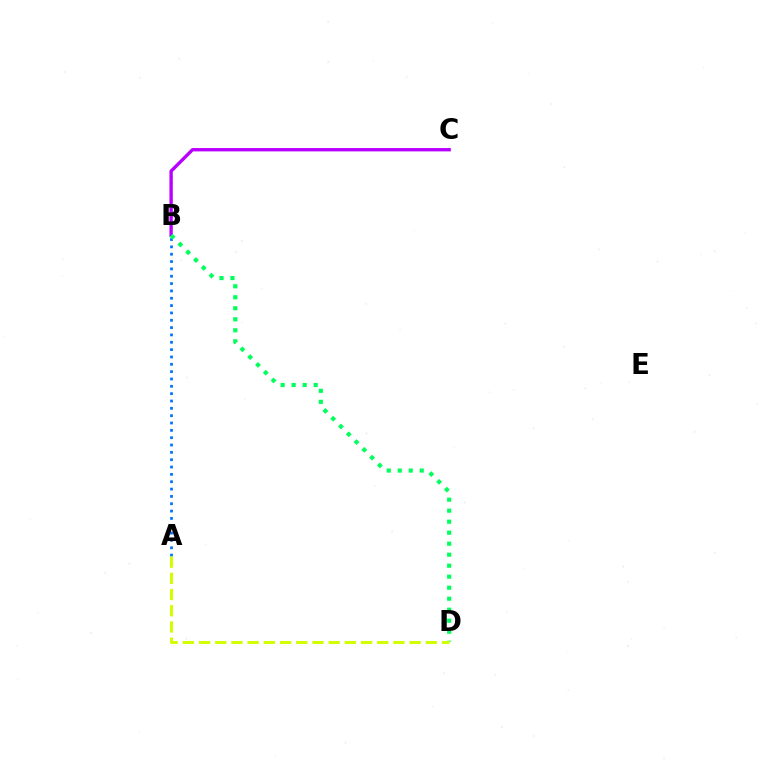{('A', 'B'): [{'color': '#0074ff', 'line_style': 'dotted', 'thickness': 1.99}], ('B', 'C'): [{'color': '#ff0000', 'line_style': 'dotted', 'thickness': 1.55}, {'color': '#b900ff', 'line_style': 'solid', 'thickness': 2.41}], ('B', 'D'): [{'color': '#00ff5c', 'line_style': 'dotted', 'thickness': 2.99}], ('A', 'D'): [{'color': '#d1ff00', 'line_style': 'dashed', 'thickness': 2.2}]}